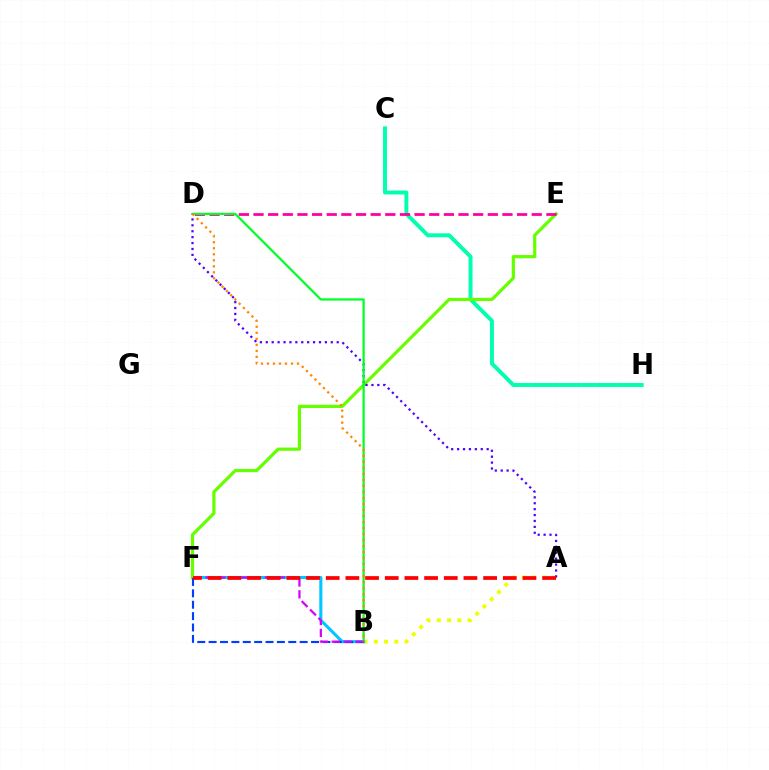{('A', 'B'): [{'color': '#eeff00', 'line_style': 'dotted', 'thickness': 2.79}], ('B', 'F'): [{'color': '#00c7ff', 'line_style': 'solid', 'thickness': 2.21}, {'color': '#003fff', 'line_style': 'dashed', 'thickness': 1.55}, {'color': '#d600ff', 'line_style': 'dashed', 'thickness': 1.61}], ('C', 'H'): [{'color': '#00ffaf', 'line_style': 'solid', 'thickness': 2.83}], ('E', 'F'): [{'color': '#66ff00', 'line_style': 'solid', 'thickness': 2.31}], ('D', 'E'): [{'color': '#ff00a0', 'line_style': 'dashed', 'thickness': 1.99}], ('A', 'D'): [{'color': '#4f00ff', 'line_style': 'dotted', 'thickness': 1.61}], ('B', 'D'): [{'color': '#00ff27', 'line_style': 'solid', 'thickness': 1.61}, {'color': '#ff8800', 'line_style': 'dotted', 'thickness': 1.63}], ('A', 'F'): [{'color': '#ff0000', 'line_style': 'dashed', 'thickness': 2.67}]}